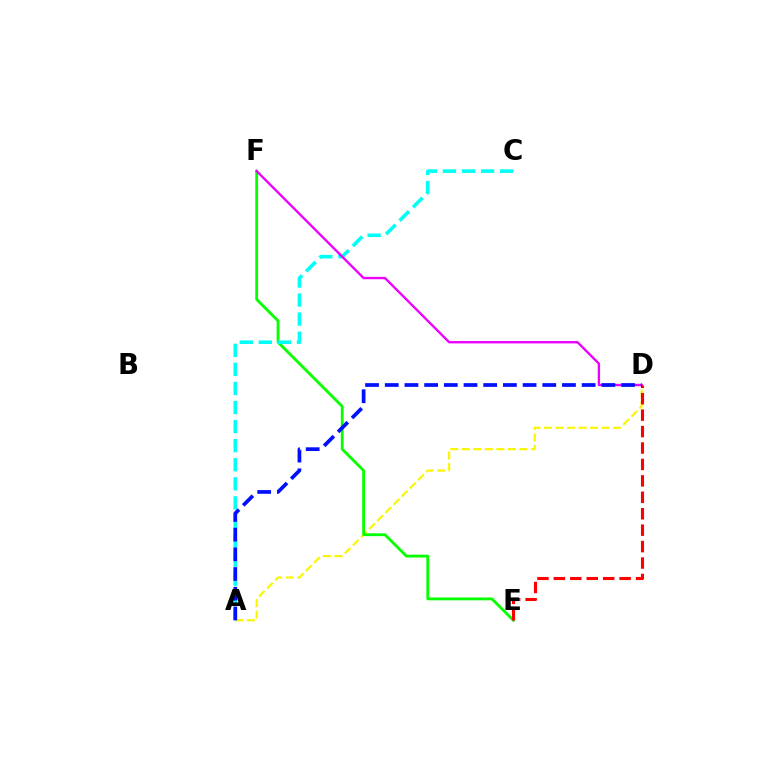{('A', 'D'): [{'color': '#fcf500', 'line_style': 'dashed', 'thickness': 1.56}, {'color': '#0010ff', 'line_style': 'dashed', 'thickness': 2.68}], ('E', 'F'): [{'color': '#08ff00', 'line_style': 'solid', 'thickness': 2.04}], ('A', 'C'): [{'color': '#00fff6', 'line_style': 'dashed', 'thickness': 2.59}], ('D', 'F'): [{'color': '#ee00ff', 'line_style': 'solid', 'thickness': 1.7}], ('D', 'E'): [{'color': '#ff0000', 'line_style': 'dashed', 'thickness': 2.23}]}